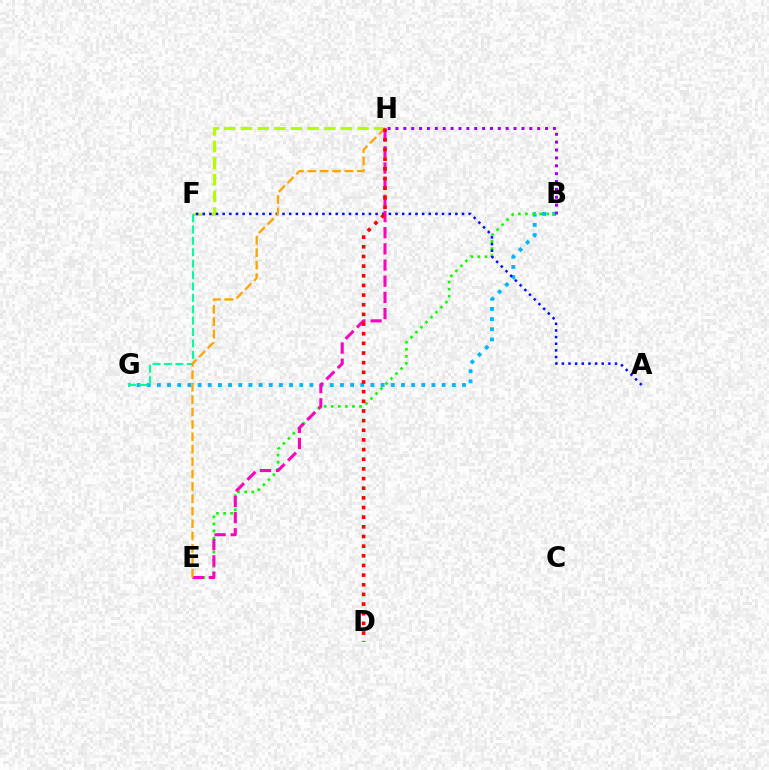{('F', 'H'): [{'color': '#b3ff00', 'line_style': 'dashed', 'thickness': 2.26}], ('B', 'G'): [{'color': '#00b5ff', 'line_style': 'dotted', 'thickness': 2.76}], ('F', 'G'): [{'color': '#00ff9d', 'line_style': 'dashed', 'thickness': 1.55}], ('B', 'E'): [{'color': '#08ff00', 'line_style': 'dotted', 'thickness': 1.92}], ('A', 'F'): [{'color': '#0010ff', 'line_style': 'dotted', 'thickness': 1.81}], ('B', 'H'): [{'color': '#9b00ff', 'line_style': 'dotted', 'thickness': 2.14}], ('E', 'H'): [{'color': '#ff00bd', 'line_style': 'dashed', 'thickness': 2.2}, {'color': '#ffa500', 'line_style': 'dashed', 'thickness': 1.68}], ('D', 'H'): [{'color': '#ff0000', 'line_style': 'dotted', 'thickness': 2.62}]}